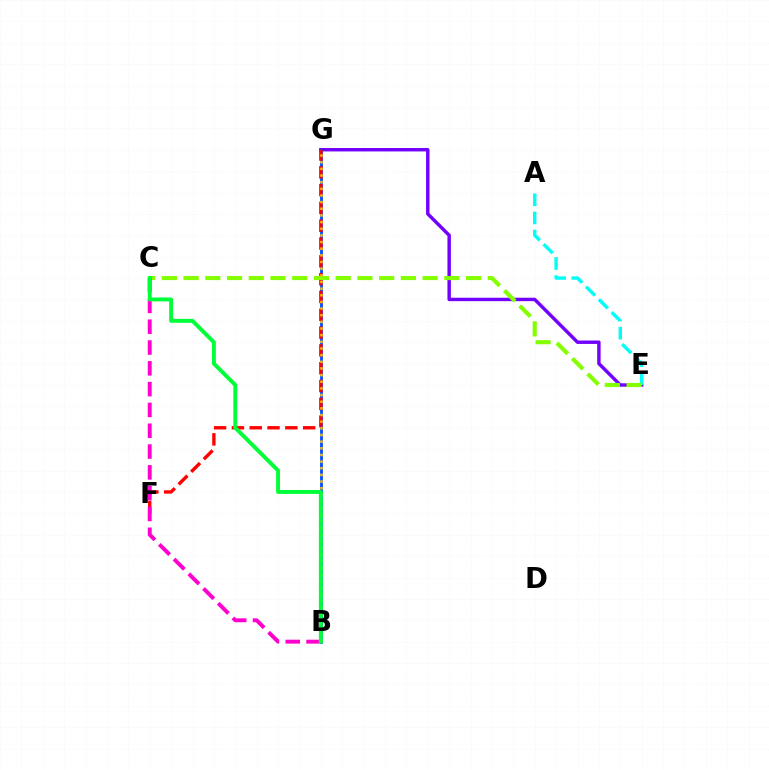{('E', 'G'): [{'color': '#7200ff', 'line_style': 'solid', 'thickness': 2.47}], ('A', 'E'): [{'color': '#00fff6', 'line_style': 'dashed', 'thickness': 2.46}], ('B', 'G'): [{'color': '#004bff', 'line_style': 'solid', 'thickness': 1.99}, {'color': '#ffbd00', 'line_style': 'dotted', 'thickness': 1.81}], ('F', 'G'): [{'color': '#ff0000', 'line_style': 'dashed', 'thickness': 2.42}], ('C', 'E'): [{'color': '#84ff00', 'line_style': 'dashed', 'thickness': 2.95}], ('B', 'C'): [{'color': '#ff00cf', 'line_style': 'dashed', 'thickness': 2.83}, {'color': '#00ff39', 'line_style': 'solid', 'thickness': 2.83}]}